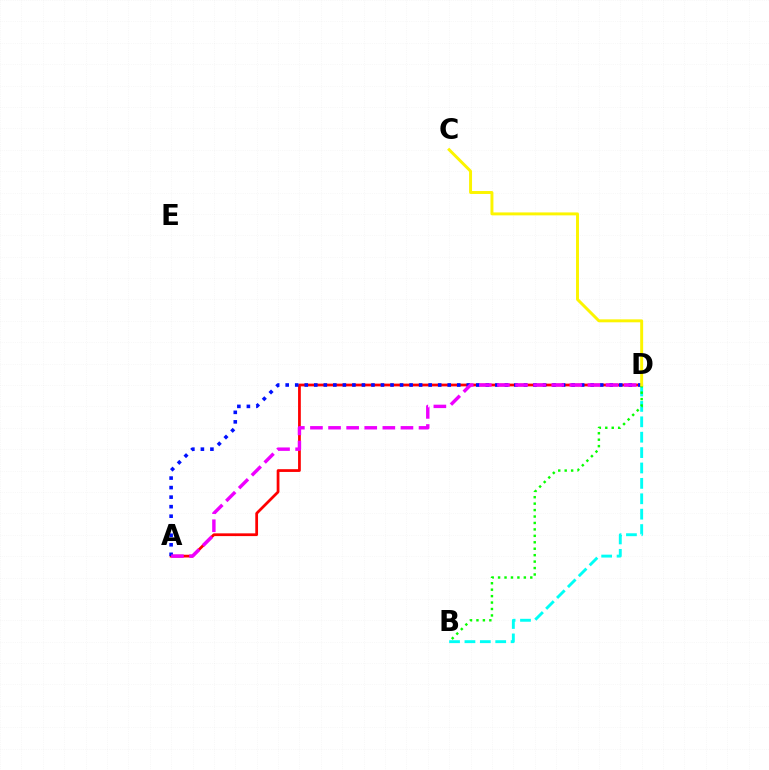{('B', 'D'): [{'color': '#00fff6', 'line_style': 'dashed', 'thickness': 2.09}, {'color': '#08ff00', 'line_style': 'dotted', 'thickness': 1.75}], ('A', 'D'): [{'color': '#ff0000', 'line_style': 'solid', 'thickness': 1.98}, {'color': '#0010ff', 'line_style': 'dotted', 'thickness': 2.59}, {'color': '#ee00ff', 'line_style': 'dashed', 'thickness': 2.46}], ('C', 'D'): [{'color': '#fcf500', 'line_style': 'solid', 'thickness': 2.12}]}